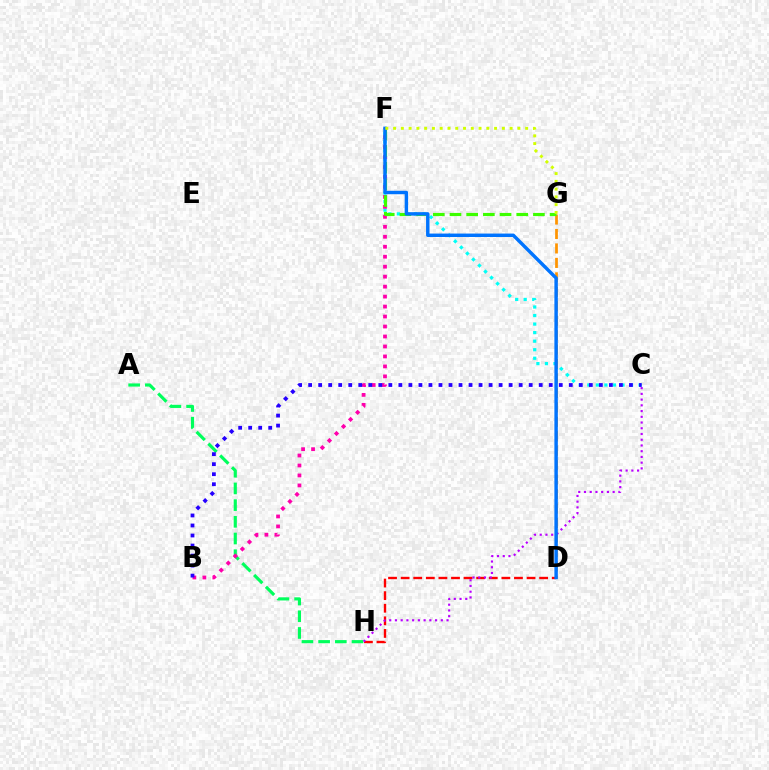{('A', 'H'): [{'color': '#00ff5c', 'line_style': 'dashed', 'thickness': 2.27}], ('C', 'F'): [{'color': '#00fff6', 'line_style': 'dotted', 'thickness': 2.32}], ('B', 'F'): [{'color': '#ff00ac', 'line_style': 'dotted', 'thickness': 2.71}], ('D', 'G'): [{'color': '#ff9400', 'line_style': 'dashed', 'thickness': 1.96}], ('F', 'G'): [{'color': '#3dff00', 'line_style': 'dashed', 'thickness': 2.27}, {'color': '#d1ff00', 'line_style': 'dotted', 'thickness': 2.11}], ('D', 'H'): [{'color': '#ff0000', 'line_style': 'dashed', 'thickness': 1.71}], ('B', 'C'): [{'color': '#2500ff', 'line_style': 'dotted', 'thickness': 2.72}], ('C', 'H'): [{'color': '#b900ff', 'line_style': 'dotted', 'thickness': 1.56}], ('D', 'F'): [{'color': '#0074ff', 'line_style': 'solid', 'thickness': 2.48}]}